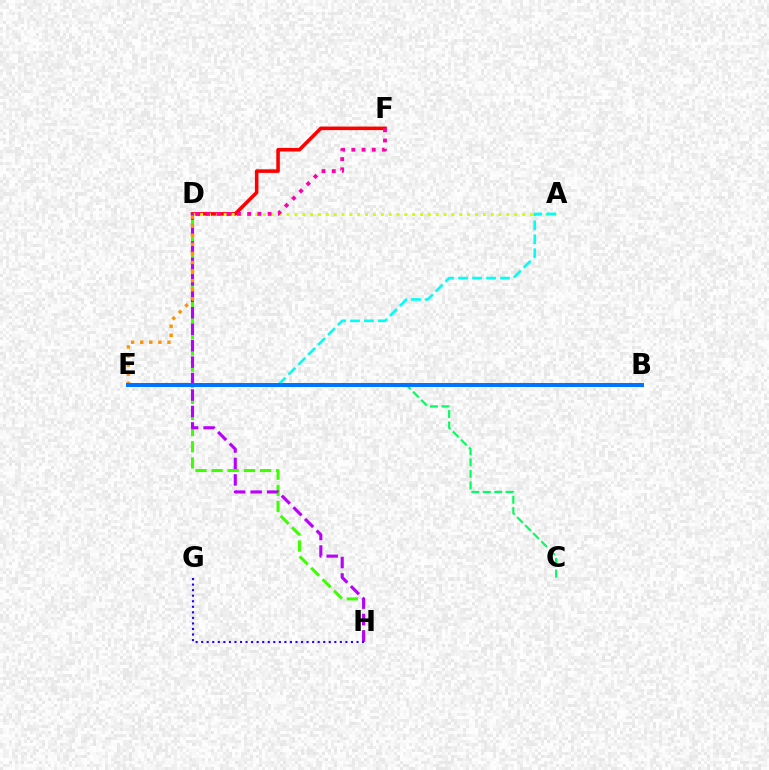{('D', 'F'): [{'color': '#ff0000', 'line_style': 'solid', 'thickness': 2.56}, {'color': '#ff00ac', 'line_style': 'dotted', 'thickness': 2.78}], ('D', 'H'): [{'color': '#3dff00', 'line_style': 'dashed', 'thickness': 2.19}, {'color': '#b900ff', 'line_style': 'dashed', 'thickness': 2.23}], ('A', 'D'): [{'color': '#d1ff00', 'line_style': 'dotted', 'thickness': 2.13}], ('C', 'E'): [{'color': '#00ff5c', 'line_style': 'dashed', 'thickness': 1.55}], ('A', 'E'): [{'color': '#00fff6', 'line_style': 'dashed', 'thickness': 1.9}], ('G', 'H'): [{'color': '#2500ff', 'line_style': 'dotted', 'thickness': 1.51}], ('D', 'E'): [{'color': '#ff9400', 'line_style': 'dotted', 'thickness': 2.47}], ('B', 'E'): [{'color': '#0074ff', 'line_style': 'solid', 'thickness': 2.86}]}